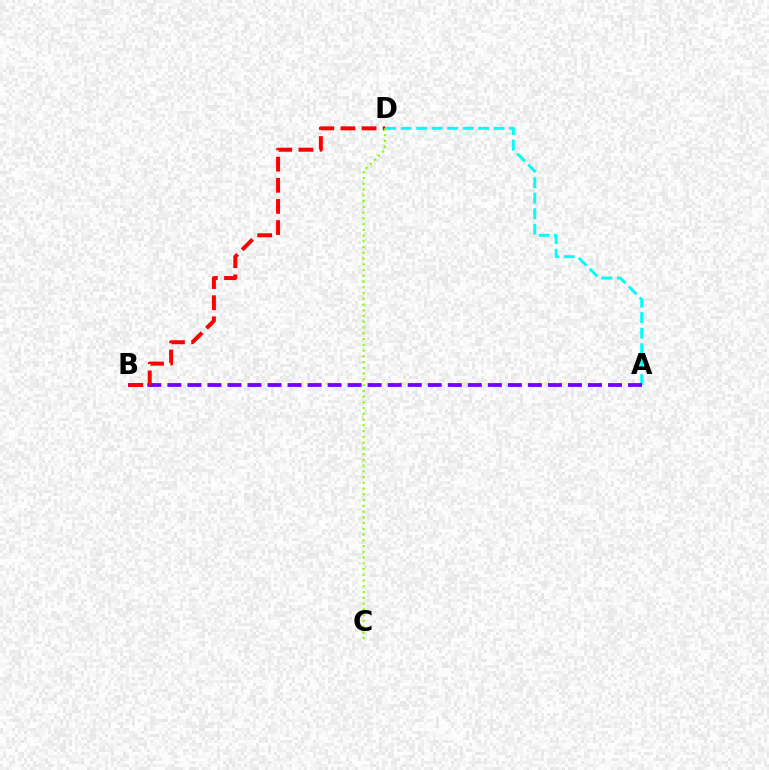{('A', 'D'): [{'color': '#00fff6', 'line_style': 'dashed', 'thickness': 2.1}], ('A', 'B'): [{'color': '#7200ff', 'line_style': 'dashed', 'thickness': 2.72}], ('B', 'D'): [{'color': '#ff0000', 'line_style': 'dashed', 'thickness': 2.87}], ('C', 'D'): [{'color': '#84ff00', 'line_style': 'dotted', 'thickness': 1.56}]}